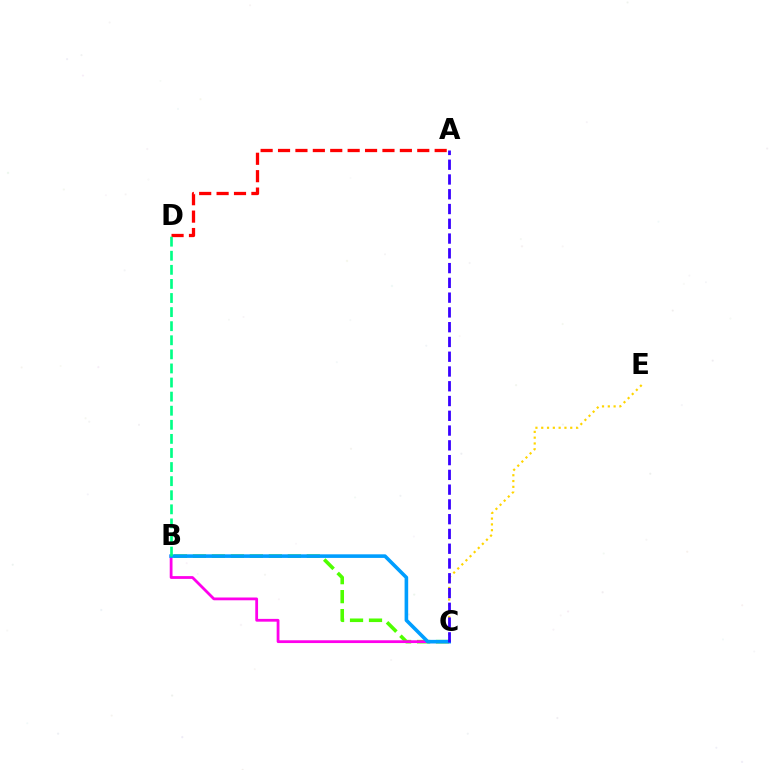{('B', 'C'): [{'color': '#4fff00', 'line_style': 'dashed', 'thickness': 2.58}, {'color': '#ff00ed', 'line_style': 'solid', 'thickness': 2.0}, {'color': '#009eff', 'line_style': 'solid', 'thickness': 2.59}], ('C', 'E'): [{'color': '#ffd500', 'line_style': 'dotted', 'thickness': 1.58}], ('A', 'D'): [{'color': '#ff0000', 'line_style': 'dashed', 'thickness': 2.36}], ('B', 'D'): [{'color': '#00ff86', 'line_style': 'dashed', 'thickness': 1.91}], ('A', 'C'): [{'color': '#3700ff', 'line_style': 'dashed', 'thickness': 2.01}]}